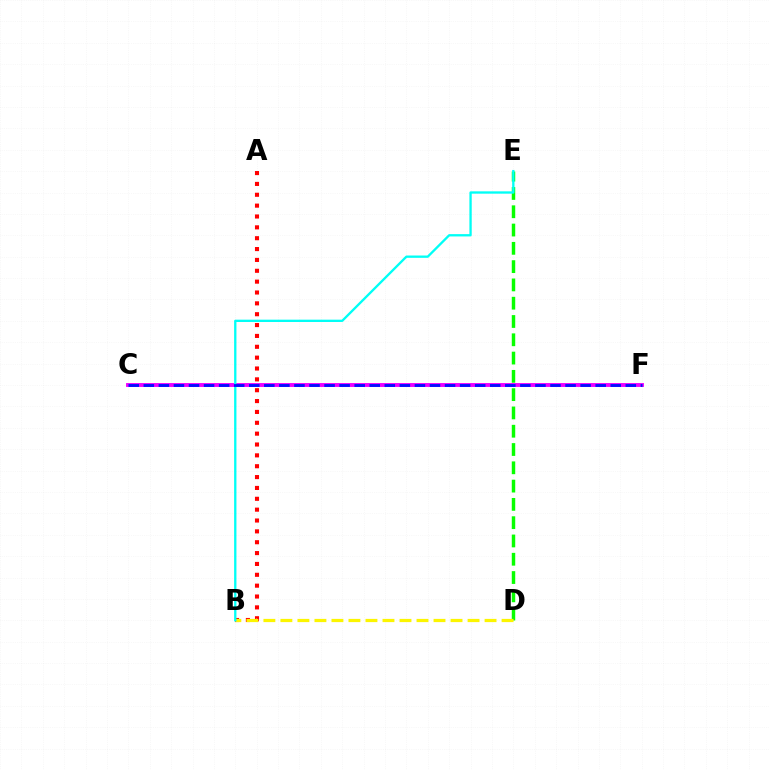{('C', 'F'): [{'color': '#ee00ff', 'line_style': 'solid', 'thickness': 2.8}, {'color': '#0010ff', 'line_style': 'dashed', 'thickness': 2.05}], ('A', 'B'): [{'color': '#ff0000', 'line_style': 'dotted', 'thickness': 2.95}], ('D', 'E'): [{'color': '#08ff00', 'line_style': 'dashed', 'thickness': 2.48}], ('B', 'D'): [{'color': '#fcf500', 'line_style': 'dashed', 'thickness': 2.31}], ('B', 'E'): [{'color': '#00fff6', 'line_style': 'solid', 'thickness': 1.67}]}